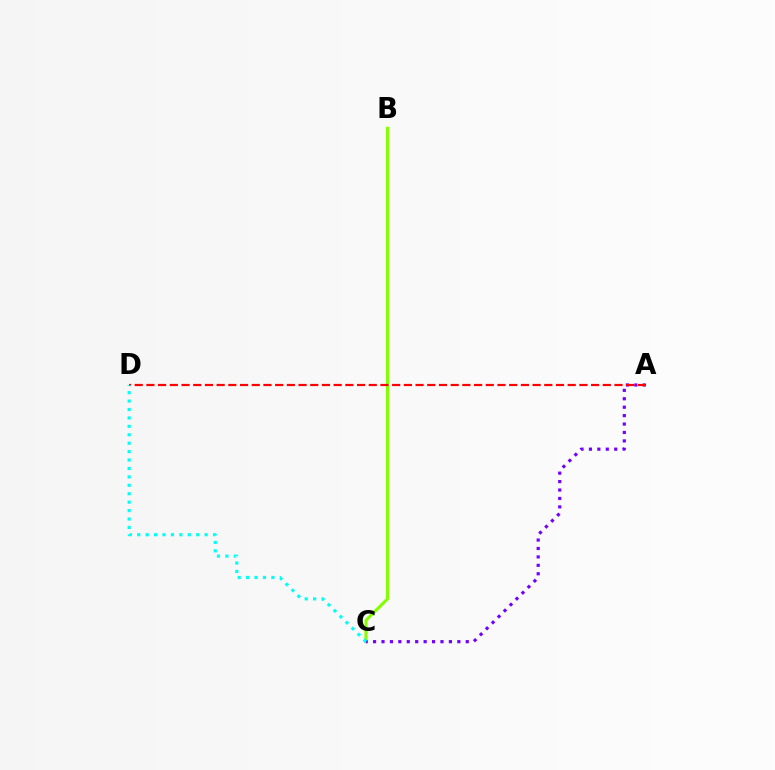{('B', 'C'): [{'color': '#84ff00', 'line_style': 'solid', 'thickness': 2.21}], ('A', 'C'): [{'color': '#7200ff', 'line_style': 'dotted', 'thickness': 2.29}], ('A', 'D'): [{'color': '#ff0000', 'line_style': 'dashed', 'thickness': 1.59}], ('C', 'D'): [{'color': '#00fff6', 'line_style': 'dotted', 'thickness': 2.29}]}